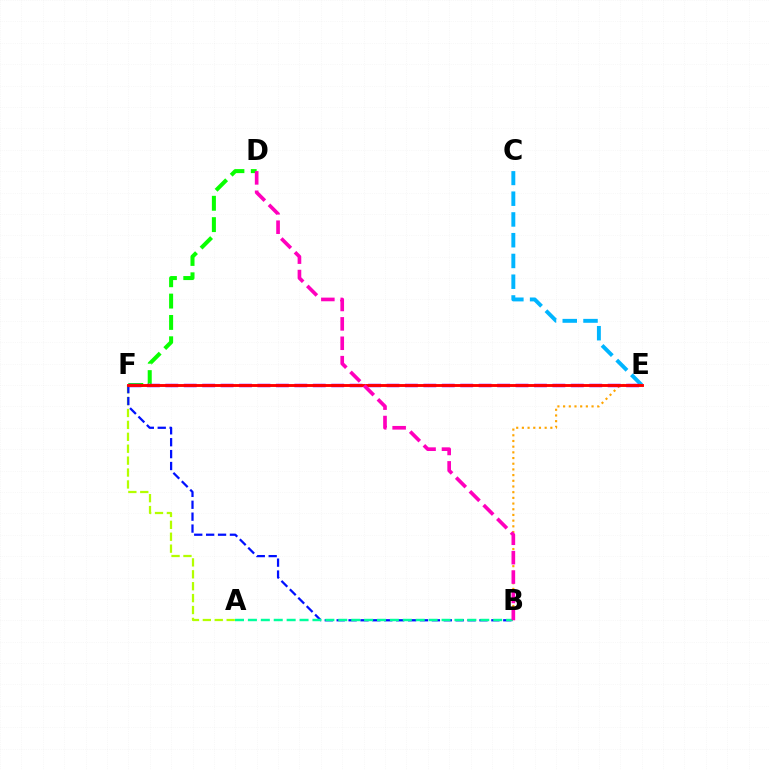{('D', 'F'): [{'color': '#08ff00', 'line_style': 'dashed', 'thickness': 2.9}], ('C', 'E'): [{'color': '#00b5ff', 'line_style': 'dashed', 'thickness': 2.82}], ('A', 'F'): [{'color': '#b3ff00', 'line_style': 'dashed', 'thickness': 1.62}], ('B', 'E'): [{'color': '#ffa500', 'line_style': 'dotted', 'thickness': 1.55}], ('B', 'F'): [{'color': '#0010ff', 'line_style': 'dashed', 'thickness': 1.62}], ('A', 'B'): [{'color': '#00ff9d', 'line_style': 'dashed', 'thickness': 1.75}], ('E', 'F'): [{'color': '#9b00ff', 'line_style': 'dashed', 'thickness': 2.5}, {'color': '#ff0000', 'line_style': 'solid', 'thickness': 2.08}], ('B', 'D'): [{'color': '#ff00bd', 'line_style': 'dashed', 'thickness': 2.63}]}